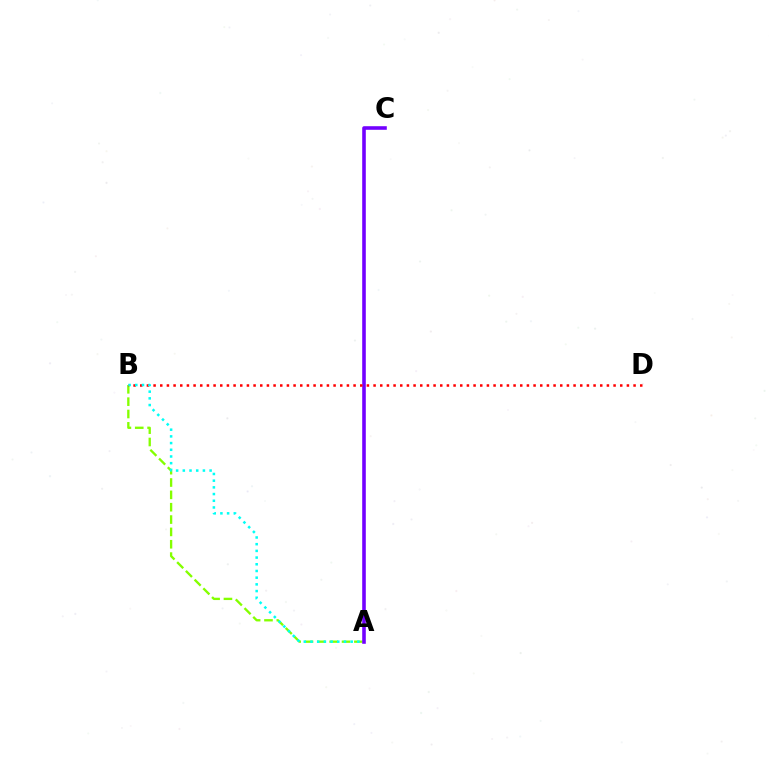{('A', 'B'): [{'color': '#84ff00', 'line_style': 'dashed', 'thickness': 1.68}, {'color': '#00fff6', 'line_style': 'dotted', 'thickness': 1.82}], ('A', 'C'): [{'color': '#7200ff', 'line_style': 'solid', 'thickness': 2.58}], ('B', 'D'): [{'color': '#ff0000', 'line_style': 'dotted', 'thickness': 1.81}]}